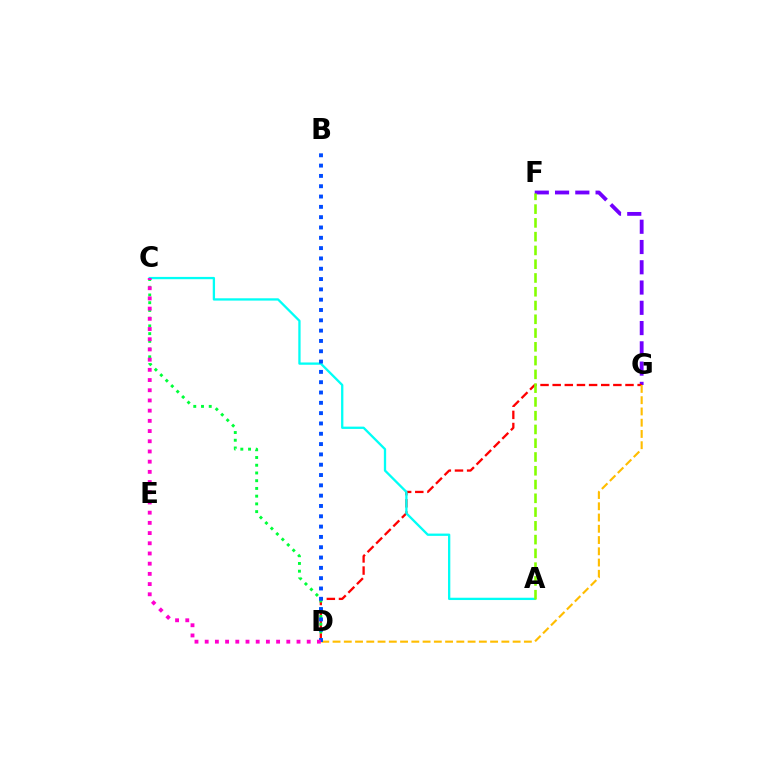{('F', 'G'): [{'color': '#7200ff', 'line_style': 'dashed', 'thickness': 2.75}], ('D', 'G'): [{'color': '#ff0000', 'line_style': 'dashed', 'thickness': 1.65}, {'color': '#ffbd00', 'line_style': 'dashed', 'thickness': 1.53}], ('C', 'D'): [{'color': '#00ff39', 'line_style': 'dotted', 'thickness': 2.1}, {'color': '#ff00cf', 'line_style': 'dotted', 'thickness': 2.77}], ('A', 'C'): [{'color': '#00fff6', 'line_style': 'solid', 'thickness': 1.66}], ('B', 'D'): [{'color': '#004bff', 'line_style': 'dotted', 'thickness': 2.8}], ('A', 'F'): [{'color': '#84ff00', 'line_style': 'dashed', 'thickness': 1.87}]}